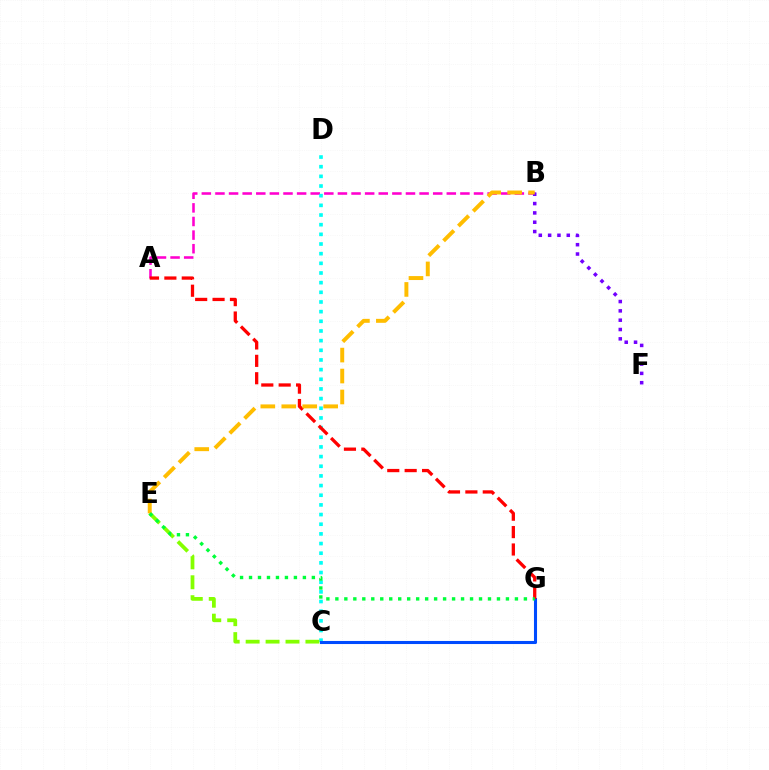{('A', 'B'): [{'color': '#ff00cf', 'line_style': 'dashed', 'thickness': 1.85}], ('C', 'D'): [{'color': '#00fff6', 'line_style': 'dotted', 'thickness': 2.63}], ('C', 'G'): [{'color': '#004bff', 'line_style': 'solid', 'thickness': 2.21}], ('A', 'G'): [{'color': '#ff0000', 'line_style': 'dashed', 'thickness': 2.36}], ('B', 'F'): [{'color': '#7200ff', 'line_style': 'dotted', 'thickness': 2.53}], ('C', 'E'): [{'color': '#84ff00', 'line_style': 'dashed', 'thickness': 2.71}], ('B', 'E'): [{'color': '#ffbd00', 'line_style': 'dashed', 'thickness': 2.85}], ('E', 'G'): [{'color': '#00ff39', 'line_style': 'dotted', 'thickness': 2.44}]}